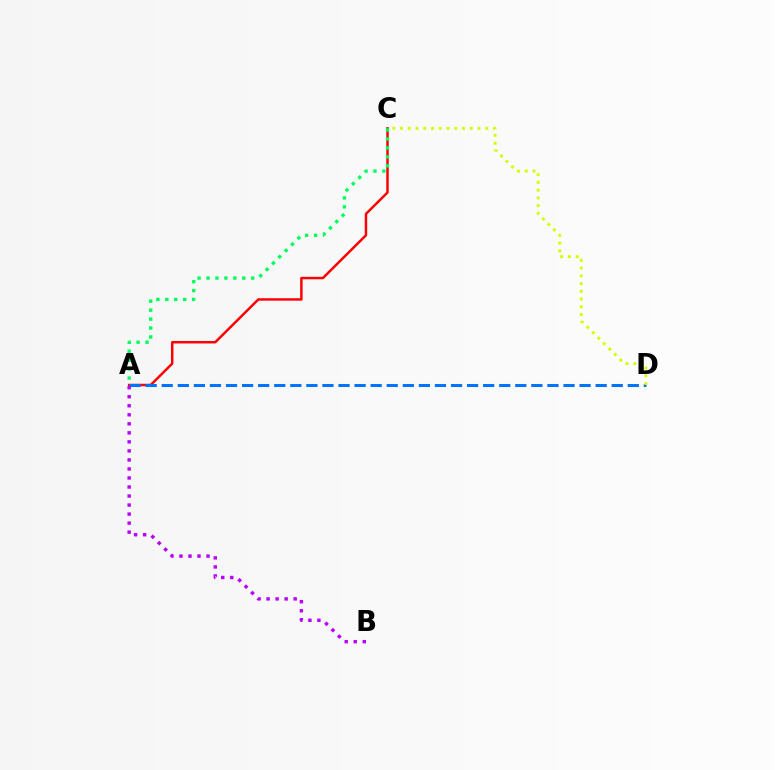{('A', 'C'): [{'color': '#ff0000', 'line_style': 'solid', 'thickness': 1.78}, {'color': '#00ff5c', 'line_style': 'dotted', 'thickness': 2.43}], ('A', 'D'): [{'color': '#0074ff', 'line_style': 'dashed', 'thickness': 2.18}], ('A', 'B'): [{'color': '#b900ff', 'line_style': 'dotted', 'thickness': 2.45}], ('C', 'D'): [{'color': '#d1ff00', 'line_style': 'dotted', 'thickness': 2.1}]}